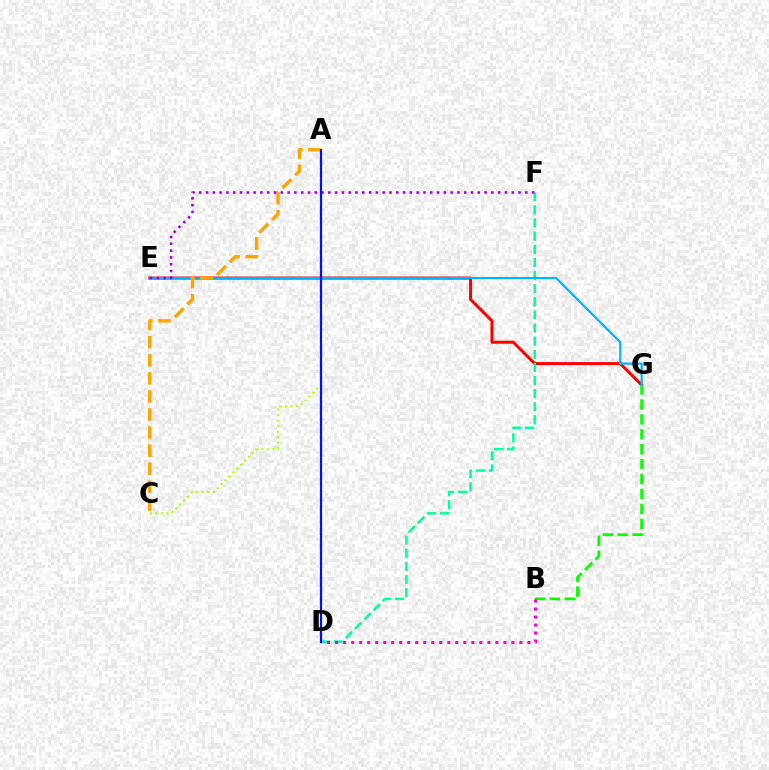{('E', 'G'): [{'color': '#ff0000', 'line_style': 'solid', 'thickness': 2.16}, {'color': '#00b5ff', 'line_style': 'solid', 'thickness': 1.61}], ('A', 'C'): [{'color': '#b3ff00', 'line_style': 'dotted', 'thickness': 1.5}, {'color': '#ffa500', 'line_style': 'dashed', 'thickness': 2.46}], ('B', 'G'): [{'color': '#08ff00', 'line_style': 'dashed', 'thickness': 2.03}], ('D', 'F'): [{'color': '#00ff9d', 'line_style': 'dashed', 'thickness': 1.78}], ('B', 'D'): [{'color': '#ff00bd', 'line_style': 'dotted', 'thickness': 2.18}], ('E', 'F'): [{'color': '#9b00ff', 'line_style': 'dotted', 'thickness': 1.85}], ('A', 'D'): [{'color': '#0010ff', 'line_style': 'solid', 'thickness': 1.59}]}